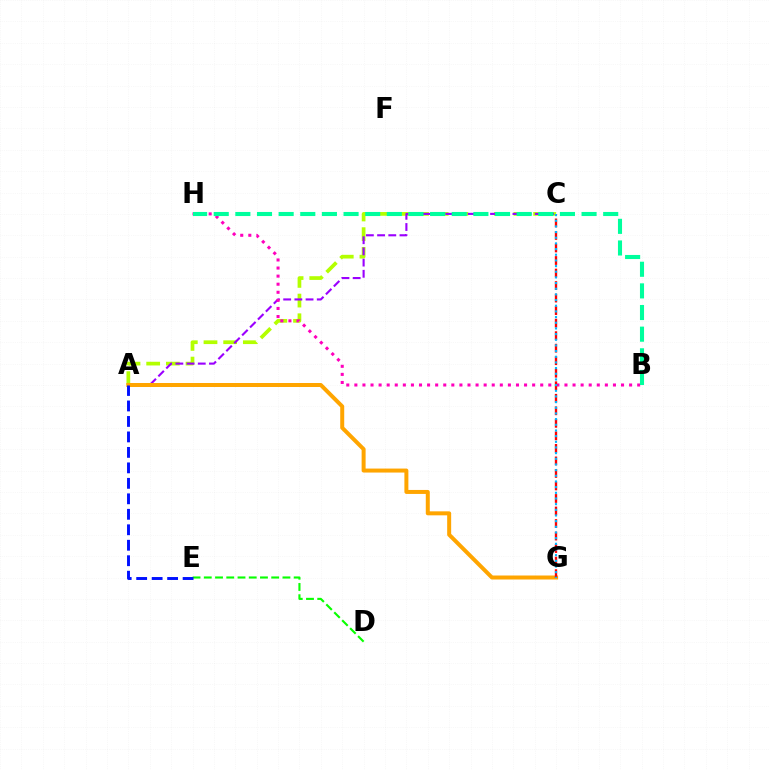{('A', 'C'): [{'color': '#b3ff00', 'line_style': 'dashed', 'thickness': 2.67}, {'color': '#9b00ff', 'line_style': 'dashed', 'thickness': 1.52}], ('D', 'E'): [{'color': '#08ff00', 'line_style': 'dashed', 'thickness': 1.53}], ('A', 'G'): [{'color': '#ffa500', 'line_style': 'solid', 'thickness': 2.87}], ('B', 'H'): [{'color': '#ff00bd', 'line_style': 'dotted', 'thickness': 2.2}, {'color': '#00ff9d', 'line_style': 'dashed', 'thickness': 2.94}], ('A', 'E'): [{'color': '#0010ff', 'line_style': 'dashed', 'thickness': 2.1}], ('C', 'G'): [{'color': '#ff0000', 'line_style': 'dashed', 'thickness': 1.7}, {'color': '#00b5ff', 'line_style': 'dotted', 'thickness': 1.54}]}